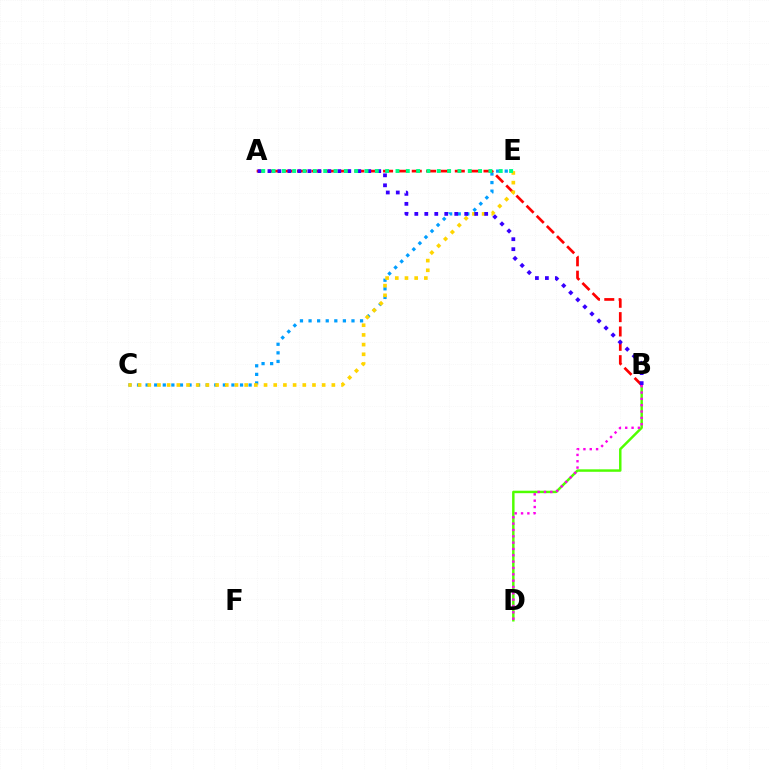{('C', 'E'): [{'color': '#009eff', 'line_style': 'dotted', 'thickness': 2.33}, {'color': '#ffd500', 'line_style': 'dotted', 'thickness': 2.63}], ('B', 'D'): [{'color': '#4fff00', 'line_style': 'solid', 'thickness': 1.77}, {'color': '#ff00ed', 'line_style': 'dotted', 'thickness': 1.72}], ('A', 'B'): [{'color': '#ff0000', 'line_style': 'dashed', 'thickness': 1.95}, {'color': '#3700ff', 'line_style': 'dotted', 'thickness': 2.71}], ('A', 'E'): [{'color': '#00ff86', 'line_style': 'dotted', 'thickness': 2.81}]}